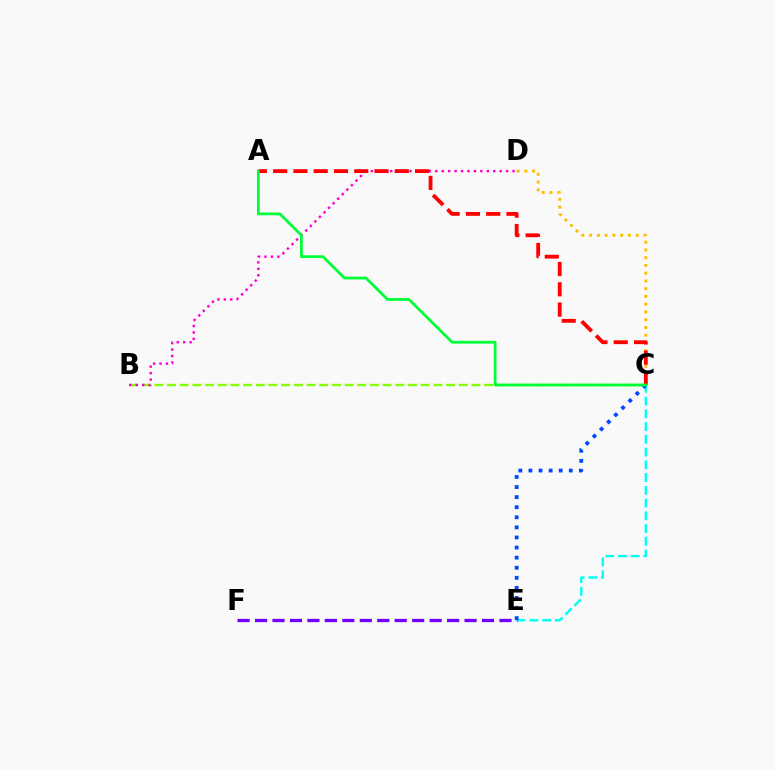{('C', 'E'): [{'color': '#00fff6', 'line_style': 'dashed', 'thickness': 1.73}, {'color': '#004bff', 'line_style': 'dotted', 'thickness': 2.74}], ('B', 'C'): [{'color': '#84ff00', 'line_style': 'dashed', 'thickness': 1.72}], ('B', 'D'): [{'color': '#ff00cf', 'line_style': 'dotted', 'thickness': 1.75}], ('C', 'D'): [{'color': '#ffbd00', 'line_style': 'dotted', 'thickness': 2.11}], ('A', 'C'): [{'color': '#ff0000', 'line_style': 'dashed', 'thickness': 2.75}, {'color': '#00ff39', 'line_style': 'solid', 'thickness': 2.0}], ('E', 'F'): [{'color': '#7200ff', 'line_style': 'dashed', 'thickness': 2.37}]}